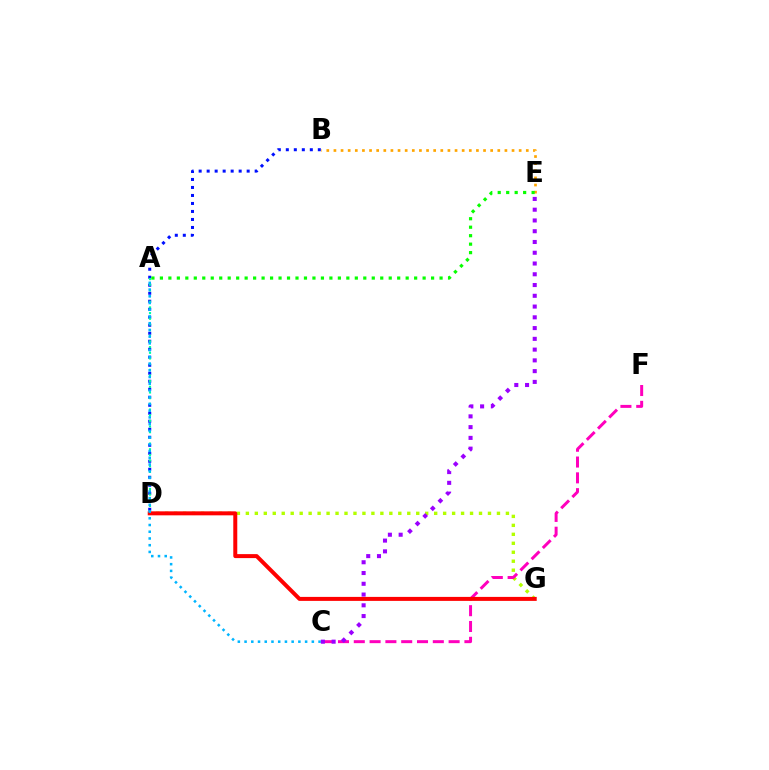{('B', 'D'): [{'color': '#0010ff', 'line_style': 'dotted', 'thickness': 2.17}], ('D', 'G'): [{'color': '#b3ff00', 'line_style': 'dotted', 'thickness': 2.44}, {'color': '#ff0000', 'line_style': 'solid', 'thickness': 2.87}], ('A', 'D'): [{'color': '#00ff9d', 'line_style': 'dotted', 'thickness': 1.54}], ('C', 'F'): [{'color': '#ff00bd', 'line_style': 'dashed', 'thickness': 2.15}], ('A', 'C'): [{'color': '#00b5ff', 'line_style': 'dotted', 'thickness': 1.83}], ('B', 'E'): [{'color': '#ffa500', 'line_style': 'dotted', 'thickness': 1.94}], ('C', 'E'): [{'color': '#9b00ff', 'line_style': 'dotted', 'thickness': 2.92}], ('A', 'E'): [{'color': '#08ff00', 'line_style': 'dotted', 'thickness': 2.3}]}